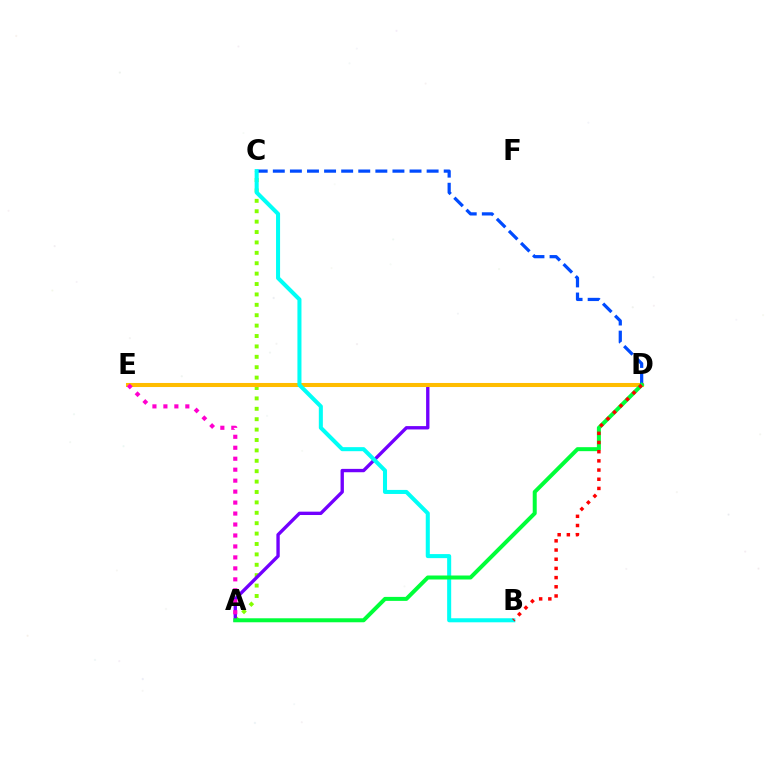{('A', 'C'): [{'color': '#84ff00', 'line_style': 'dotted', 'thickness': 2.83}], ('A', 'D'): [{'color': '#7200ff', 'line_style': 'solid', 'thickness': 2.42}, {'color': '#00ff39', 'line_style': 'solid', 'thickness': 2.87}], ('D', 'E'): [{'color': '#ffbd00', 'line_style': 'solid', 'thickness': 2.92}], ('A', 'E'): [{'color': '#ff00cf', 'line_style': 'dotted', 'thickness': 2.98}], ('C', 'D'): [{'color': '#004bff', 'line_style': 'dashed', 'thickness': 2.32}], ('B', 'C'): [{'color': '#00fff6', 'line_style': 'solid', 'thickness': 2.91}], ('B', 'D'): [{'color': '#ff0000', 'line_style': 'dotted', 'thickness': 2.5}]}